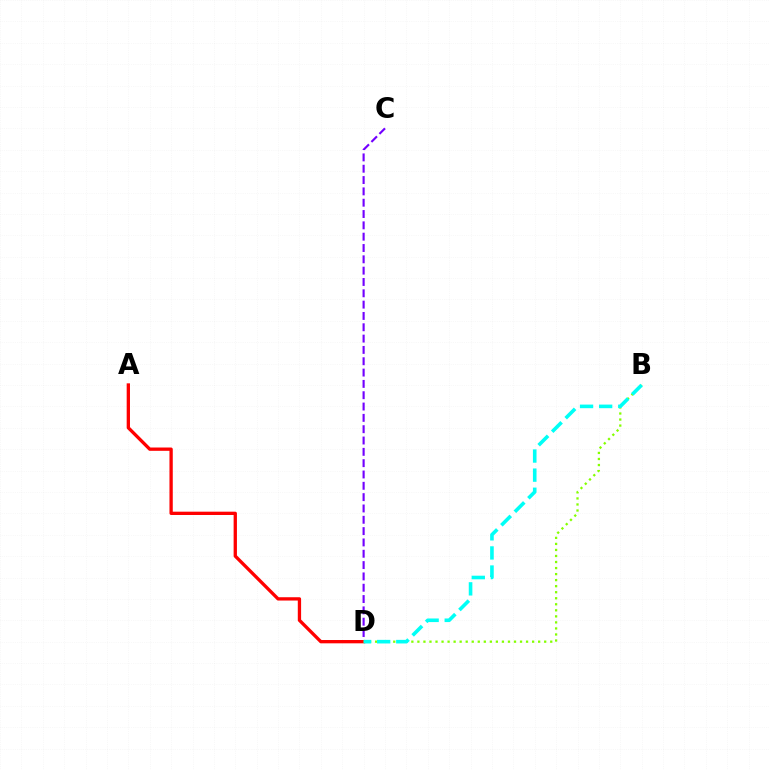{('C', 'D'): [{'color': '#7200ff', 'line_style': 'dashed', 'thickness': 1.54}], ('A', 'D'): [{'color': '#ff0000', 'line_style': 'solid', 'thickness': 2.38}], ('B', 'D'): [{'color': '#84ff00', 'line_style': 'dotted', 'thickness': 1.64}, {'color': '#00fff6', 'line_style': 'dashed', 'thickness': 2.6}]}